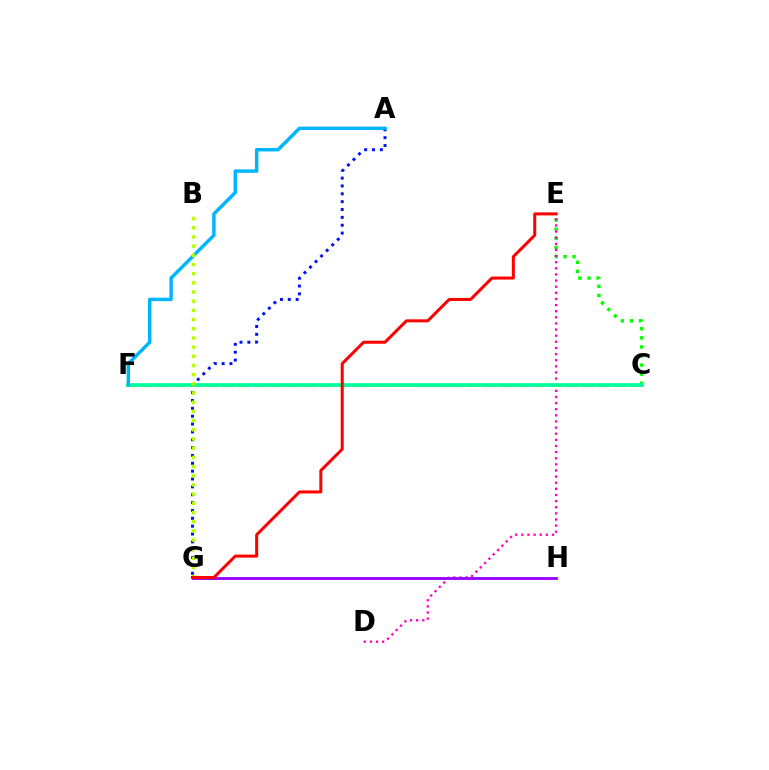{('A', 'G'): [{'color': '#0010ff', 'line_style': 'dotted', 'thickness': 2.13}], ('C', 'F'): [{'color': '#ffa500', 'line_style': 'dashed', 'thickness': 2.22}, {'color': '#00ff9d', 'line_style': 'solid', 'thickness': 2.65}], ('C', 'E'): [{'color': '#08ff00', 'line_style': 'dotted', 'thickness': 2.47}], ('D', 'E'): [{'color': '#ff00bd', 'line_style': 'dotted', 'thickness': 1.66}], ('A', 'F'): [{'color': '#00b5ff', 'line_style': 'solid', 'thickness': 2.48}], ('G', 'H'): [{'color': '#9b00ff', 'line_style': 'solid', 'thickness': 2.05}], ('B', 'G'): [{'color': '#b3ff00', 'line_style': 'dotted', 'thickness': 2.5}], ('E', 'G'): [{'color': '#ff0000', 'line_style': 'solid', 'thickness': 2.17}]}